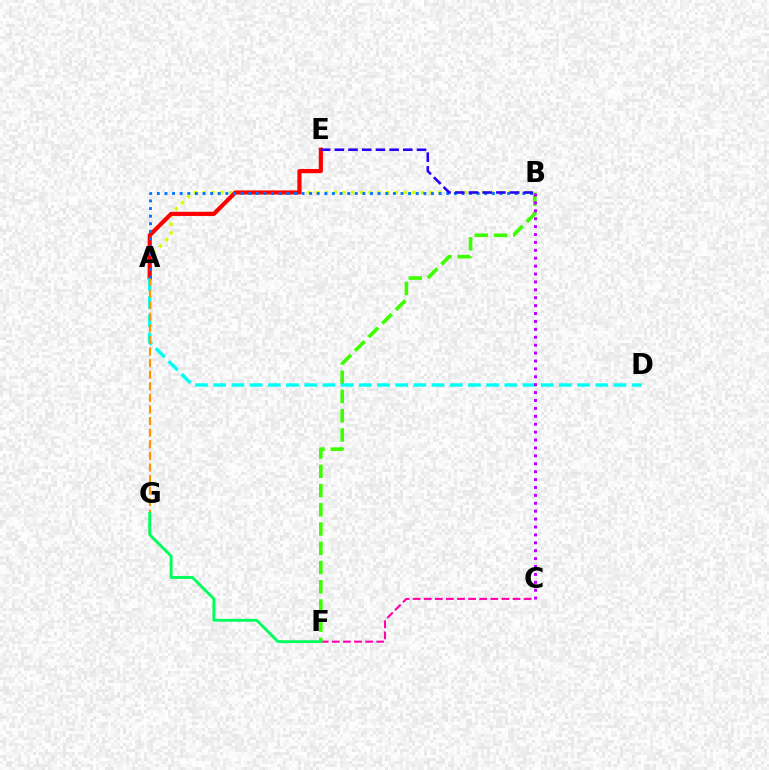{('A', 'B'): [{'color': '#d1ff00', 'line_style': 'dotted', 'thickness': 2.37}, {'color': '#0074ff', 'line_style': 'dotted', 'thickness': 2.07}], ('C', 'F'): [{'color': '#ff00ac', 'line_style': 'dashed', 'thickness': 1.51}], ('A', 'E'): [{'color': '#ff0000', 'line_style': 'solid', 'thickness': 2.99}], ('B', 'F'): [{'color': '#3dff00', 'line_style': 'dashed', 'thickness': 2.61}], ('A', 'D'): [{'color': '#00fff6', 'line_style': 'dashed', 'thickness': 2.47}], ('A', 'G'): [{'color': '#ff9400', 'line_style': 'dashed', 'thickness': 1.57}], ('B', 'C'): [{'color': '#b900ff', 'line_style': 'dotted', 'thickness': 2.15}], ('B', 'E'): [{'color': '#2500ff', 'line_style': 'dashed', 'thickness': 1.86}], ('F', 'G'): [{'color': '#00ff5c', 'line_style': 'solid', 'thickness': 2.08}]}